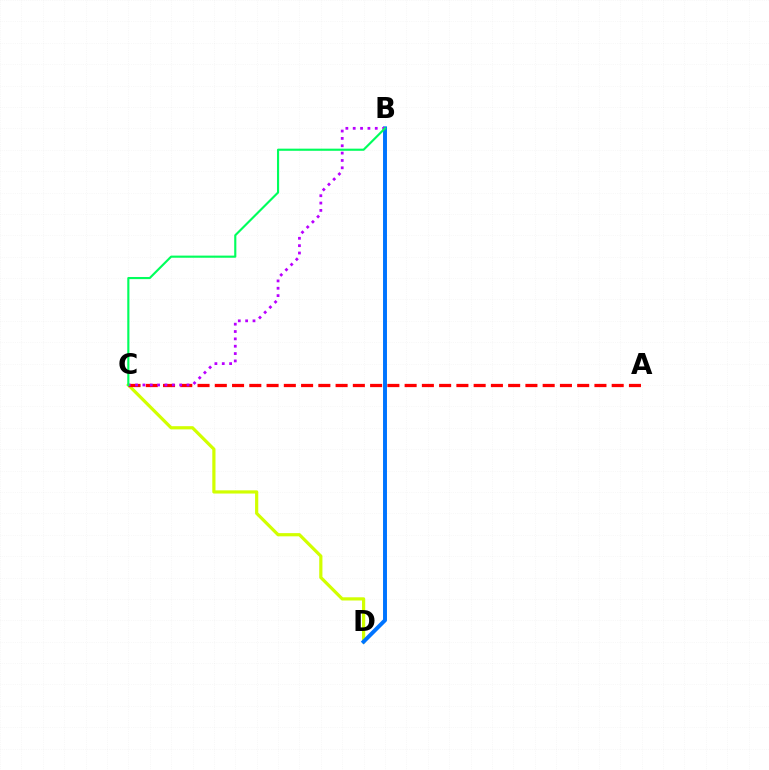{('C', 'D'): [{'color': '#d1ff00', 'line_style': 'solid', 'thickness': 2.3}], ('B', 'D'): [{'color': '#0074ff', 'line_style': 'solid', 'thickness': 2.84}], ('A', 'C'): [{'color': '#ff0000', 'line_style': 'dashed', 'thickness': 2.34}], ('B', 'C'): [{'color': '#b900ff', 'line_style': 'dotted', 'thickness': 2.0}, {'color': '#00ff5c', 'line_style': 'solid', 'thickness': 1.54}]}